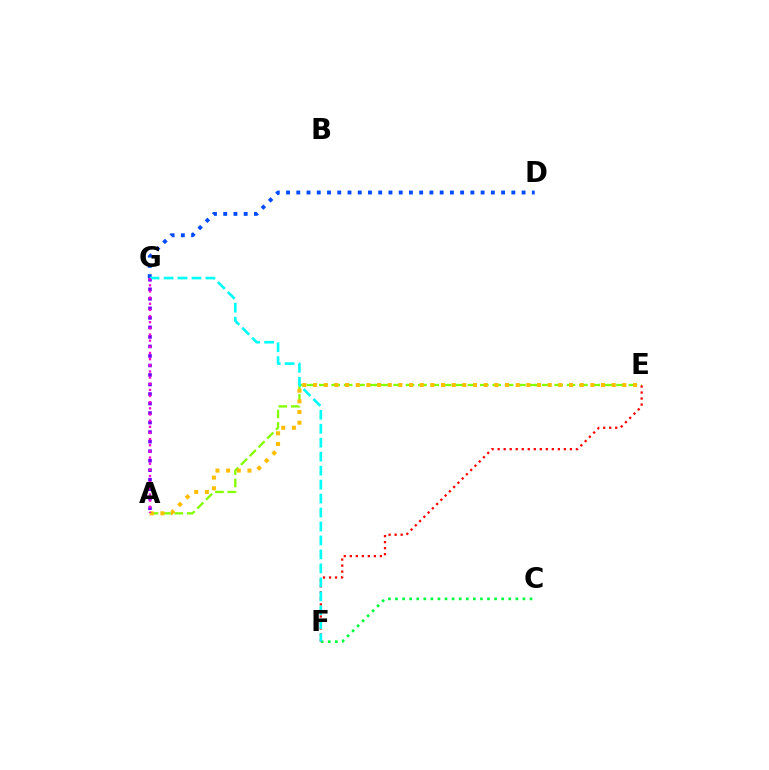{('A', 'E'): [{'color': '#84ff00', 'line_style': 'dashed', 'thickness': 1.68}, {'color': '#ffbd00', 'line_style': 'dotted', 'thickness': 2.9}], ('C', 'F'): [{'color': '#00ff39', 'line_style': 'dotted', 'thickness': 1.92}], ('E', 'F'): [{'color': '#ff0000', 'line_style': 'dotted', 'thickness': 1.64}], ('A', 'G'): [{'color': '#7200ff', 'line_style': 'dotted', 'thickness': 2.59}, {'color': '#ff00cf', 'line_style': 'dotted', 'thickness': 1.67}], ('D', 'G'): [{'color': '#004bff', 'line_style': 'dotted', 'thickness': 2.78}], ('F', 'G'): [{'color': '#00fff6', 'line_style': 'dashed', 'thickness': 1.9}]}